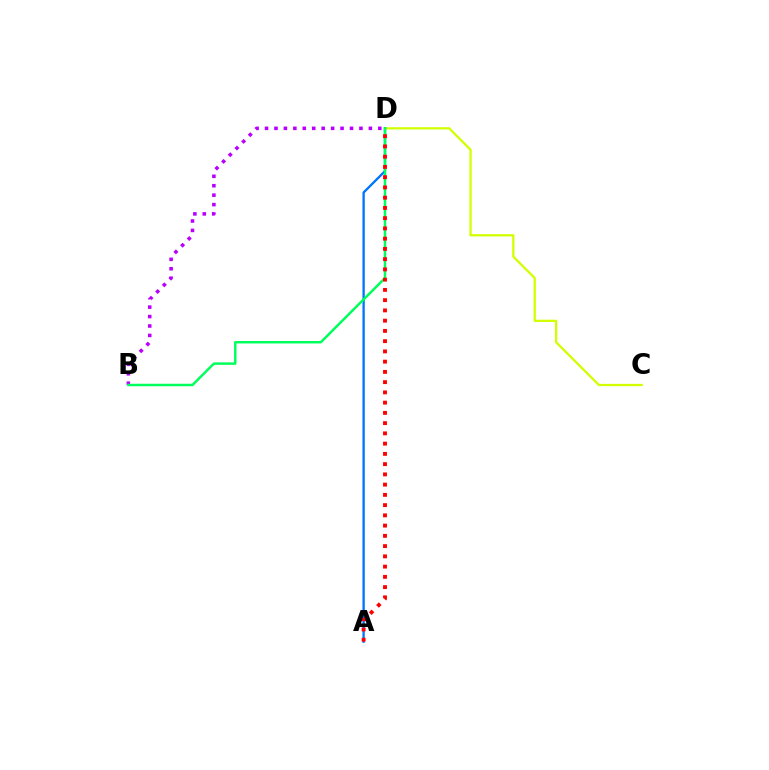{('C', 'D'): [{'color': '#d1ff00', 'line_style': 'solid', 'thickness': 1.64}], ('B', 'D'): [{'color': '#b900ff', 'line_style': 'dotted', 'thickness': 2.57}, {'color': '#00ff5c', 'line_style': 'solid', 'thickness': 1.78}], ('A', 'D'): [{'color': '#0074ff', 'line_style': 'solid', 'thickness': 1.67}, {'color': '#ff0000', 'line_style': 'dotted', 'thickness': 2.78}]}